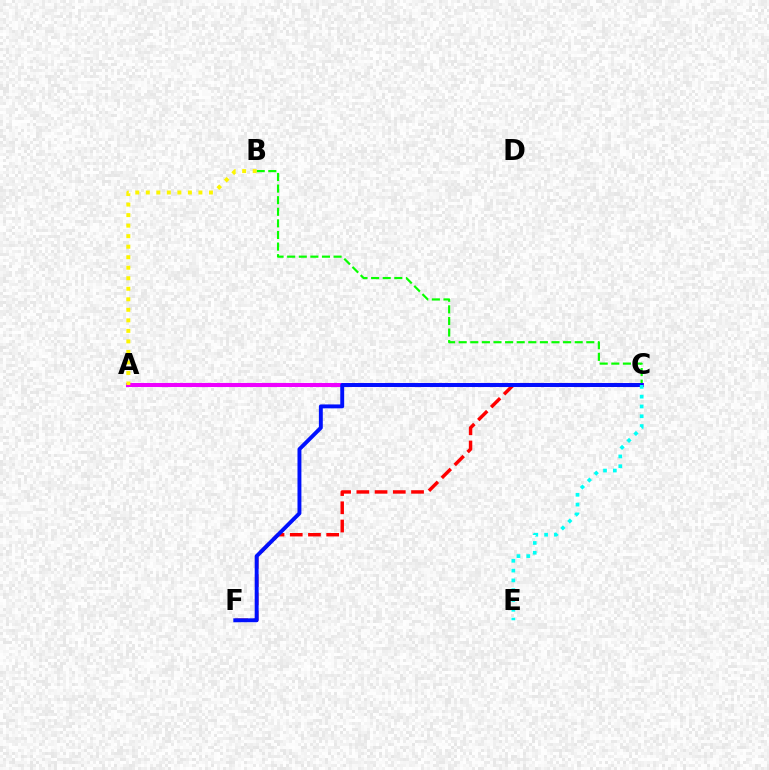{('B', 'C'): [{'color': '#08ff00', 'line_style': 'dashed', 'thickness': 1.58}], ('A', 'C'): [{'color': '#ee00ff', 'line_style': 'solid', 'thickness': 2.91}], ('C', 'F'): [{'color': '#ff0000', 'line_style': 'dashed', 'thickness': 2.48}, {'color': '#0010ff', 'line_style': 'solid', 'thickness': 2.82}], ('A', 'B'): [{'color': '#fcf500', 'line_style': 'dotted', 'thickness': 2.86}], ('C', 'E'): [{'color': '#00fff6', 'line_style': 'dotted', 'thickness': 2.66}]}